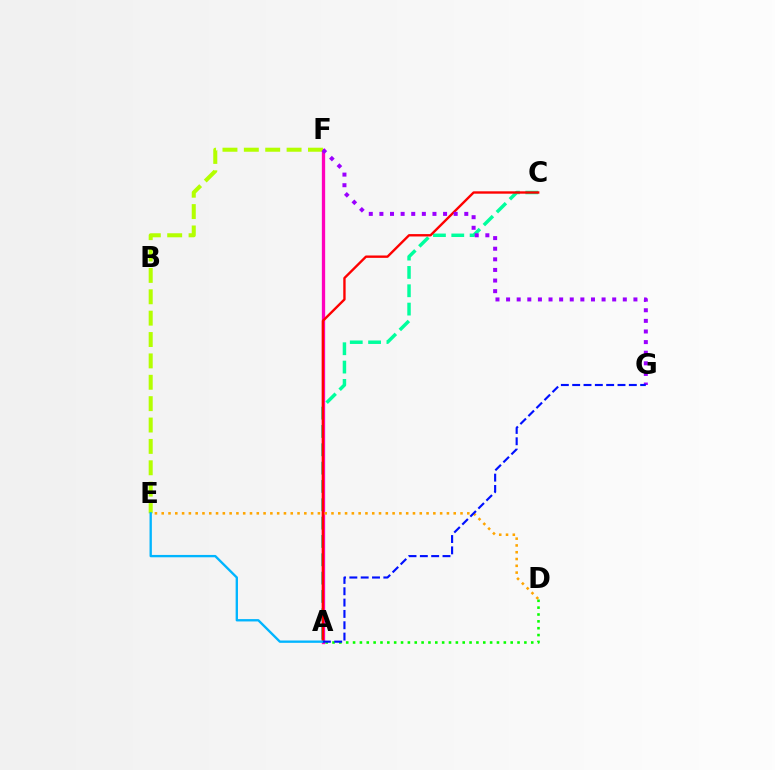{('A', 'C'): [{'color': '#00ff9d', 'line_style': 'dashed', 'thickness': 2.49}, {'color': '#ff0000', 'line_style': 'solid', 'thickness': 1.71}], ('A', 'F'): [{'color': '#ff00bd', 'line_style': 'solid', 'thickness': 2.39}], ('A', 'D'): [{'color': '#08ff00', 'line_style': 'dotted', 'thickness': 1.86}], ('E', 'F'): [{'color': '#b3ff00', 'line_style': 'dashed', 'thickness': 2.9}], ('F', 'G'): [{'color': '#9b00ff', 'line_style': 'dotted', 'thickness': 2.88}], ('A', 'E'): [{'color': '#00b5ff', 'line_style': 'solid', 'thickness': 1.69}], ('D', 'E'): [{'color': '#ffa500', 'line_style': 'dotted', 'thickness': 1.85}], ('A', 'G'): [{'color': '#0010ff', 'line_style': 'dashed', 'thickness': 1.54}]}